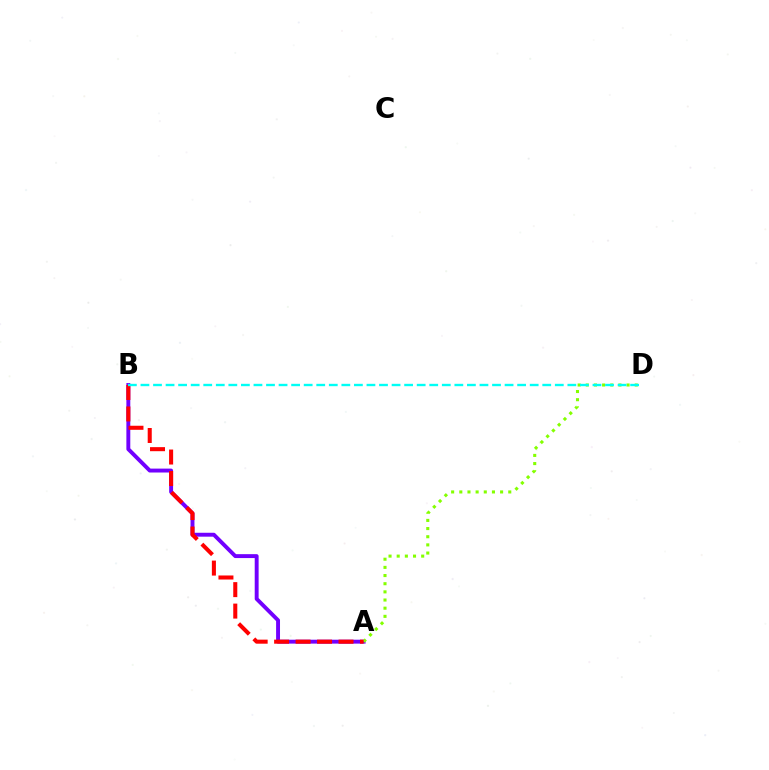{('A', 'B'): [{'color': '#7200ff', 'line_style': 'solid', 'thickness': 2.82}, {'color': '#ff0000', 'line_style': 'dashed', 'thickness': 2.92}], ('A', 'D'): [{'color': '#84ff00', 'line_style': 'dotted', 'thickness': 2.22}], ('B', 'D'): [{'color': '#00fff6', 'line_style': 'dashed', 'thickness': 1.71}]}